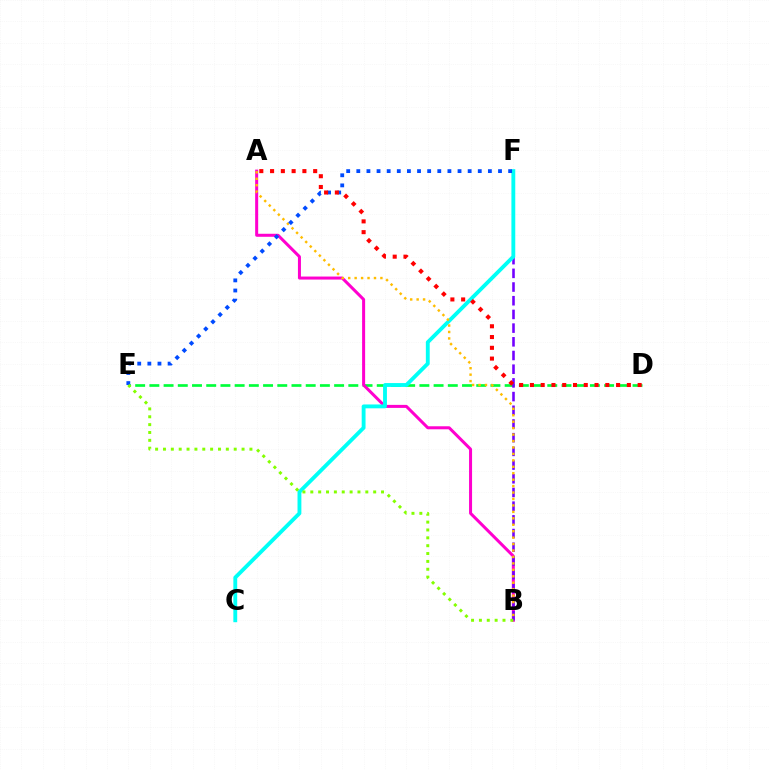{('D', 'E'): [{'color': '#00ff39', 'line_style': 'dashed', 'thickness': 1.93}], ('A', 'B'): [{'color': '#ff00cf', 'line_style': 'solid', 'thickness': 2.17}, {'color': '#ffbd00', 'line_style': 'dotted', 'thickness': 1.75}], ('B', 'F'): [{'color': '#7200ff', 'line_style': 'dashed', 'thickness': 1.86}], ('C', 'F'): [{'color': '#00fff6', 'line_style': 'solid', 'thickness': 2.78}], ('E', 'F'): [{'color': '#004bff', 'line_style': 'dotted', 'thickness': 2.75}], ('B', 'E'): [{'color': '#84ff00', 'line_style': 'dotted', 'thickness': 2.14}], ('A', 'D'): [{'color': '#ff0000', 'line_style': 'dotted', 'thickness': 2.93}]}